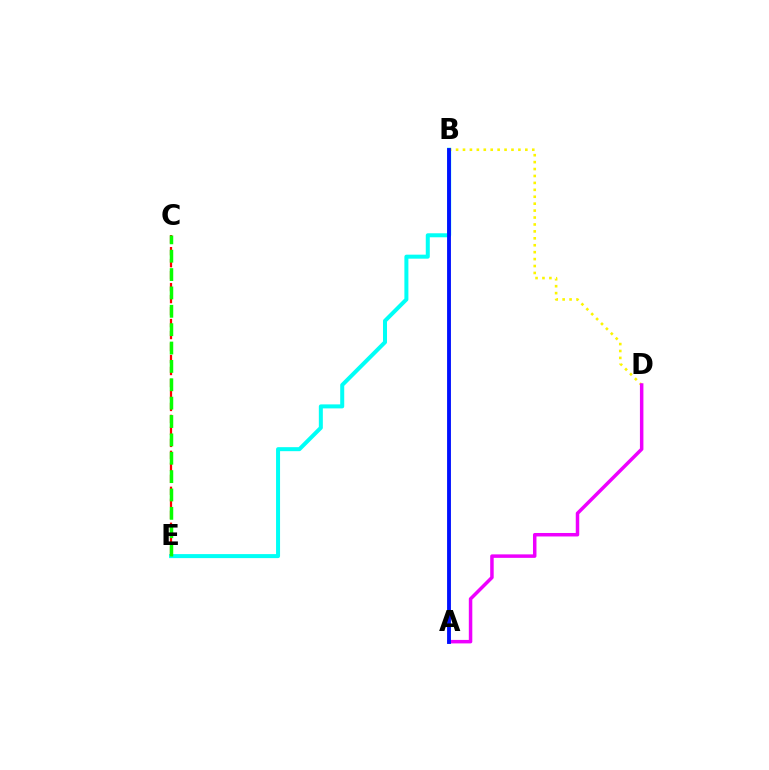{('B', 'E'): [{'color': '#00fff6', 'line_style': 'solid', 'thickness': 2.89}], ('B', 'D'): [{'color': '#fcf500', 'line_style': 'dotted', 'thickness': 1.88}], ('C', 'E'): [{'color': '#ff0000', 'line_style': 'dashed', 'thickness': 1.63}, {'color': '#08ff00', 'line_style': 'dashed', 'thickness': 2.5}], ('A', 'D'): [{'color': '#ee00ff', 'line_style': 'solid', 'thickness': 2.51}], ('A', 'B'): [{'color': '#0010ff', 'line_style': 'solid', 'thickness': 2.77}]}